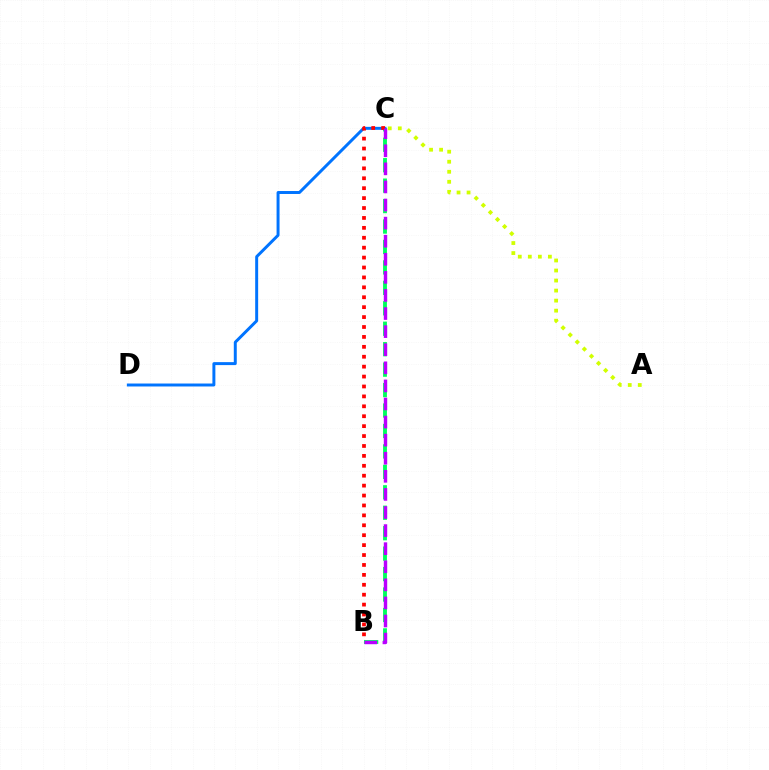{('B', 'C'): [{'color': '#00ff5c', 'line_style': 'dashed', 'thickness': 2.78}, {'color': '#ff0000', 'line_style': 'dotted', 'thickness': 2.69}, {'color': '#b900ff', 'line_style': 'dashed', 'thickness': 2.46}], ('C', 'D'): [{'color': '#0074ff', 'line_style': 'solid', 'thickness': 2.13}], ('A', 'C'): [{'color': '#d1ff00', 'line_style': 'dotted', 'thickness': 2.73}]}